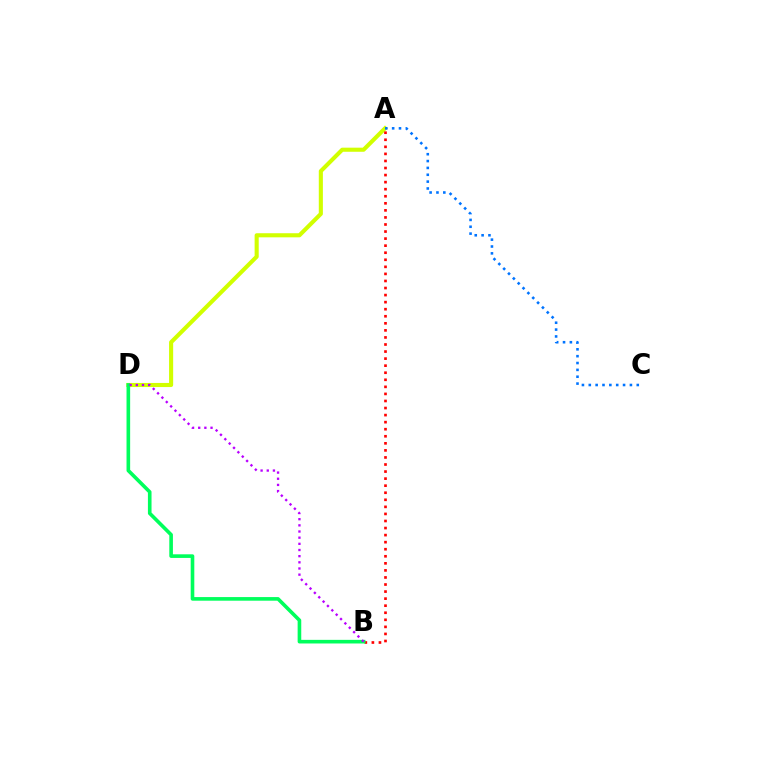{('A', 'D'): [{'color': '#d1ff00', 'line_style': 'solid', 'thickness': 2.95}], ('A', 'C'): [{'color': '#0074ff', 'line_style': 'dotted', 'thickness': 1.86}], ('A', 'B'): [{'color': '#ff0000', 'line_style': 'dotted', 'thickness': 1.92}], ('B', 'D'): [{'color': '#00ff5c', 'line_style': 'solid', 'thickness': 2.61}, {'color': '#b900ff', 'line_style': 'dotted', 'thickness': 1.67}]}